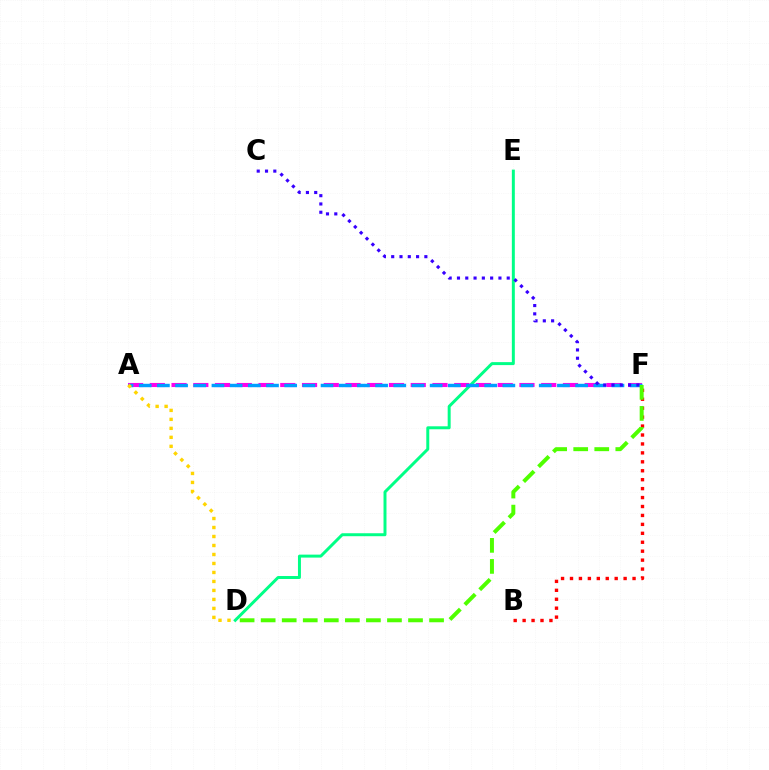{('A', 'F'): [{'color': '#ff00ed', 'line_style': 'dashed', 'thickness': 2.95}, {'color': '#009eff', 'line_style': 'dashed', 'thickness': 2.47}], ('D', 'E'): [{'color': '#00ff86', 'line_style': 'solid', 'thickness': 2.14}], ('B', 'F'): [{'color': '#ff0000', 'line_style': 'dotted', 'thickness': 2.43}], ('C', 'F'): [{'color': '#3700ff', 'line_style': 'dotted', 'thickness': 2.25}], ('A', 'D'): [{'color': '#ffd500', 'line_style': 'dotted', 'thickness': 2.44}], ('D', 'F'): [{'color': '#4fff00', 'line_style': 'dashed', 'thickness': 2.86}]}